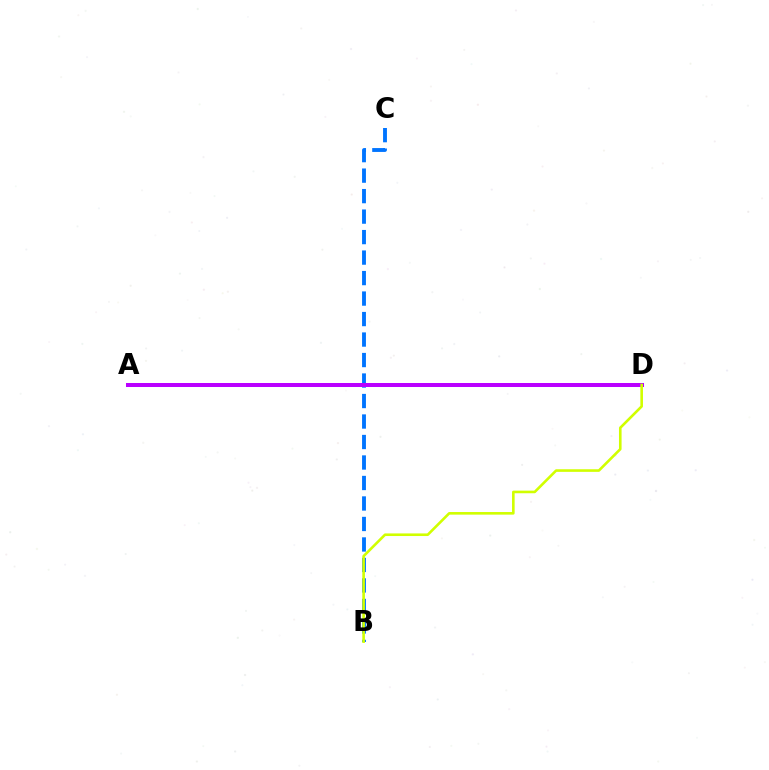{('A', 'D'): [{'color': '#ff0000', 'line_style': 'dashed', 'thickness': 2.63}, {'color': '#00ff5c', 'line_style': 'dashed', 'thickness': 1.62}, {'color': '#b900ff', 'line_style': 'solid', 'thickness': 2.88}], ('B', 'C'): [{'color': '#0074ff', 'line_style': 'dashed', 'thickness': 2.78}], ('B', 'D'): [{'color': '#d1ff00', 'line_style': 'solid', 'thickness': 1.88}]}